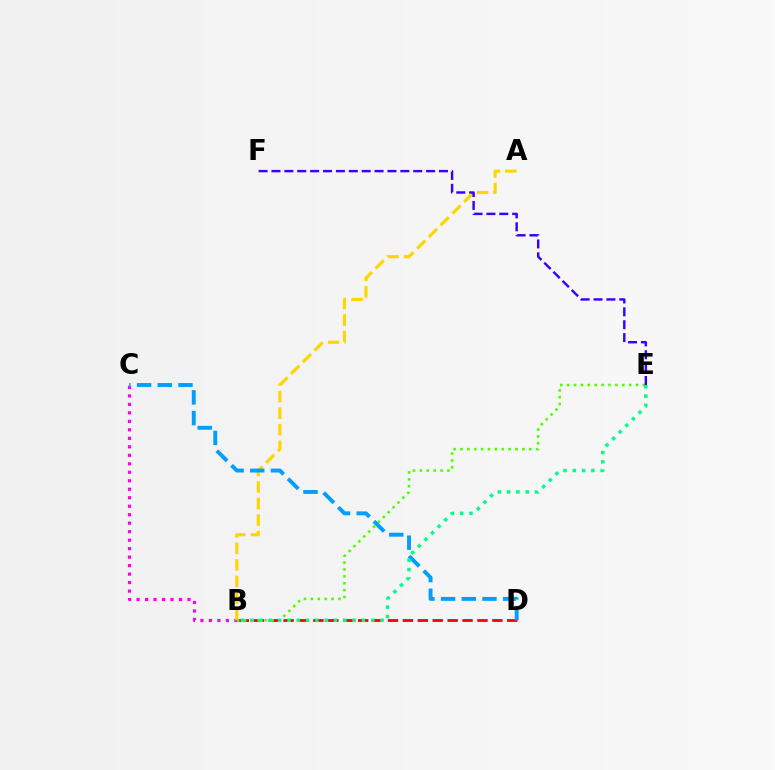{('B', 'C'): [{'color': '#ff00ed', 'line_style': 'dotted', 'thickness': 2.31}], ('A', 'B'): [{'color': '#ffd500', 'line_style': 'dashed', 'thickness': 2.25}], ('B', 'D'): [{'color': '#ff0000', 'line_style': 'dashed', 'thickness': 2.03}], ('B', 'E'): [{'color': '#4fff00', 'line_style': 'dotted', 'thickness': 1.87}, {'color': '#00ff86', 'line_style': 'dotted', 'thickness': 2.53}], ('E', 'F'): [{'color': '#3700ff', 'line_style': 'dashed', 'thickness': 1.75}], ('C', 'D'): [{'color': '#009eff', 'line_style': 'dashed', 'thickness': 2.81}]}